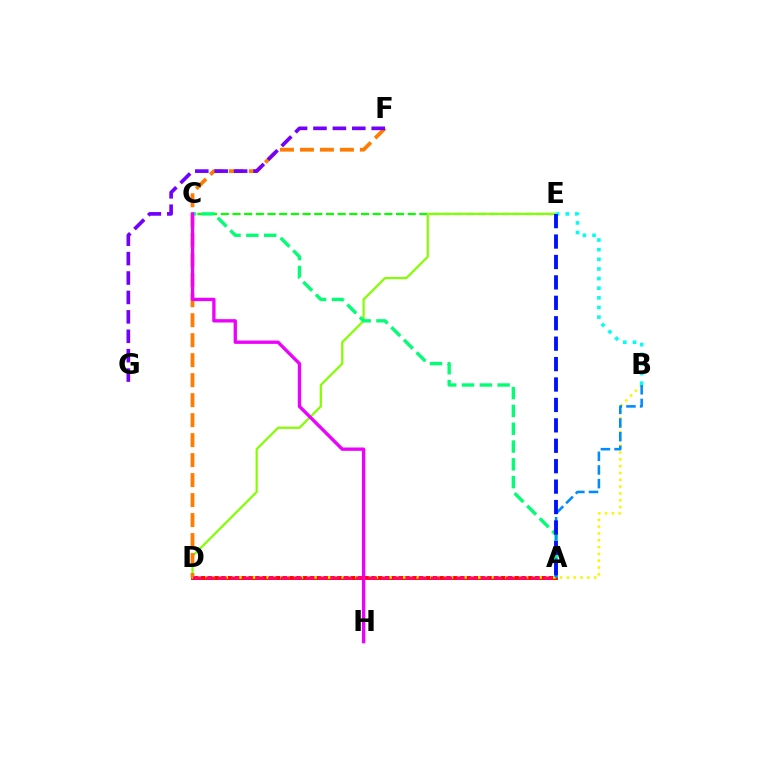{('C', 'E'): [{'color': '#08ff00', 'line_style': 'dashed', 'thickness': 1.59}], ('A', 'D'): [{'color': '#ff0000', 'line_style': 'solid', 'thickness': 2.79}, {'color': '#ff0094', 'line_style': 'dashed', 'thickness': 1.7}], ('B', 'D'): [{'color': '#fcf500', 'line_style': 'dotted', 'thickness': 1.85}], ('D', 'E'): [{'color': '#84ff00', 'line_style': 'solid', 'thickness': 1.59}], ('D', 'F'): [{'color': '#ff7c00', 'line_style': 'dashed', 'thickness': 2.72}], ('A', 'C'): [{'color': '#00ff74', 'line_style': 'dashed', 'thickness': 2.42}], ('C', 'H'): [{'color': '#ee00ff', 'line_style': 'solid', 'thickness': 2.4}], ('A', 'B'): [{'color': '#008cff', 'line_style': 'dashed', 'thickness': 1.86}], ('F', 'G'): [{'color': '#7200ff', 'line_style': 'dashed', 'thickness': 2.64}], ('B', 'E'): [{'color': '#00fff6', 'line_style': 'dotted', 'thickness': 2.62}], ('A', 'E'): [{'color': '#0010ff', 'line_style': 'dashed', 'thickness': 2.77}]}